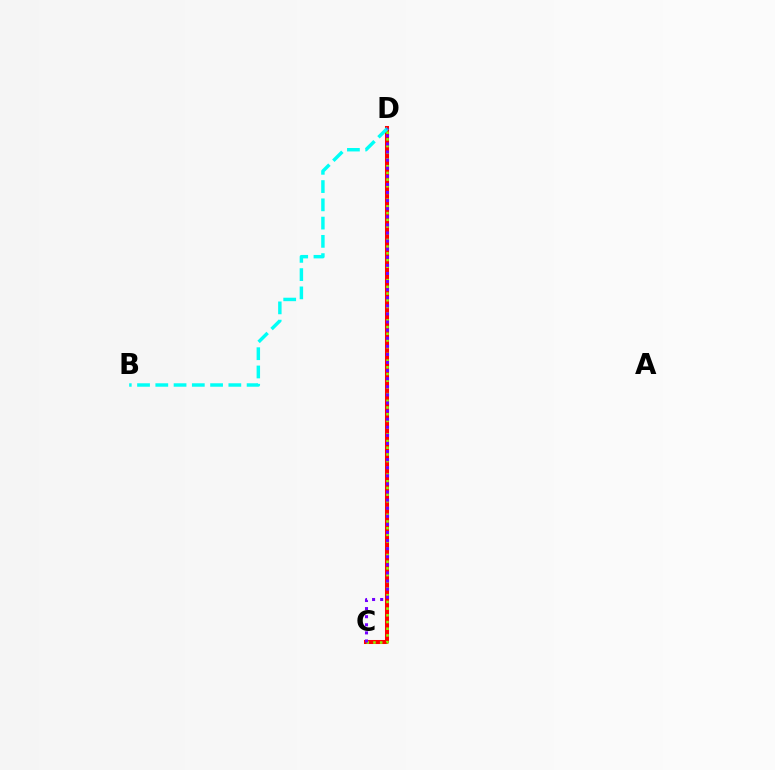{('C', 'D'): [{'color': '#ff0000', 'line_style': 'solid', 'thickness': 2.91}, {'color': '#84ff00', 'line_style': 'dotted', 'thickness': 1.82}, {'color': '#7200ff', 'line_style': 'dotted', 'thickness': 2.2}], ('B', 'D'): [{'color': '#00fff6', 'line_style': 'dashed', 'thickness': 2.48}]}